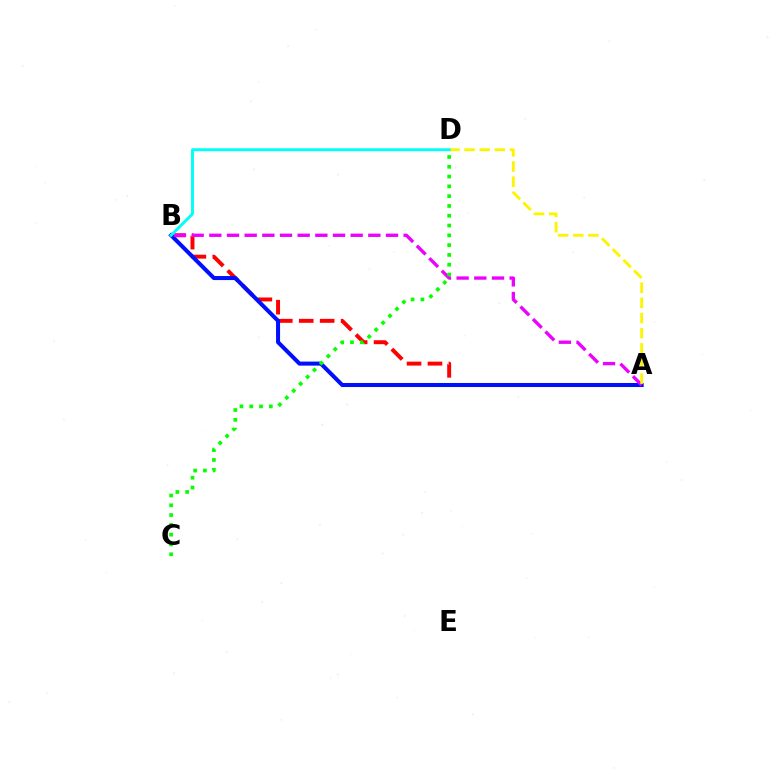{('A', 'B'): [{'color': '#ff0000', 'line_style': 'dashed', 'thickness': 2.84}, {'color': '#0010ff', 'line_style': 'solid', 'thickness': 2.91}, {'color': '#ee00ff', 'line_style': 'dashed', 'thickness': 2.4}], ('A', 'D'): [{'color': '#fcf500', 'line_style': 'dashed', 'thickness': 2.06}], ('C', 'D'): [{'color': '#08ff00', 'line_style': 'dotted', 'thickness': 2.66}], ('B', 'D'): [{'color': '#00fff6', 'line_style': 'solid', 'thickness': 2.11}]}